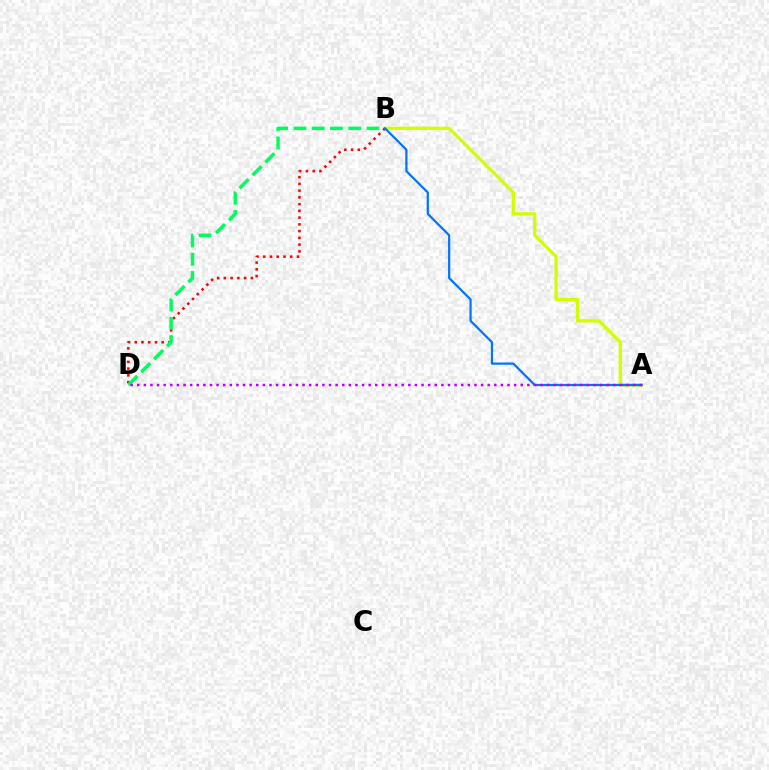{('A', 'B'): [{'color': '#d1ff00', 'line_style': 'solid', 'thickness': 2.37}, {'color': '#0074ff', 'line_style': 'solid', 'thickness': 1.6}], ('B', 'D'): [{'color': '#ff0000', 'line_style': 'dotted', 'thickness': 1.83}, {'color': '#00ff5c', 'line_style': 'dashed', 'thickness': 2.48}], ('A', 'D'): [{'color': '#b900ff', 'line_style': 'dotted', 'thickness': 1.8}]}